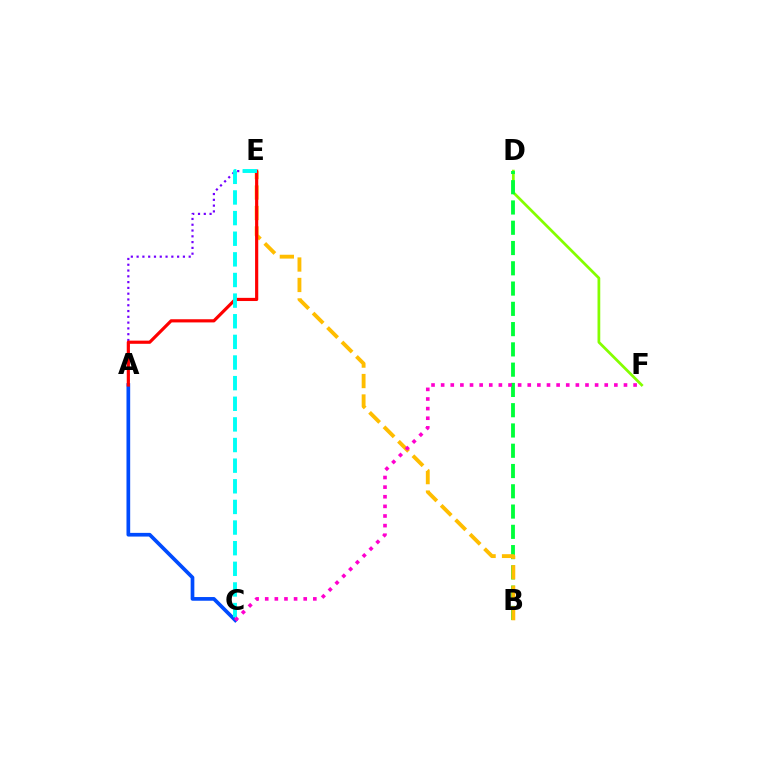{('A', 'E'): [{'color': '#7200ff', 'line_style': 'dotted', 'thickness': 1.57}, {'color': '#ff0000', 'line_style': 'solid', 'thickness': 2.28}], ('D', 'F'): [{'color': '#84ff00', 'line_style': 'solid', 'thickness': 1.98}], ('B', 'D'): [{'color': '#00ff39', 'line_style': 'dashed', 'thickness': 2.75}], ('A', 'C'): [{'color': '#004bff', 'line_style': 'solid', 'thickness': 2.66}], ('B', 'E'): [{'color': '#ffbd00', 'line_style': 'dashed', 'thickness': 2.78}], ('C', 'E'): [{'color': '#00fff6', 'line_style': 'dashed', 'thickness': 2.8}], ('C', 'F'): [{'color': '#ff00cf', 'line_style': 'dotted', 'thickness': 2.61}]}